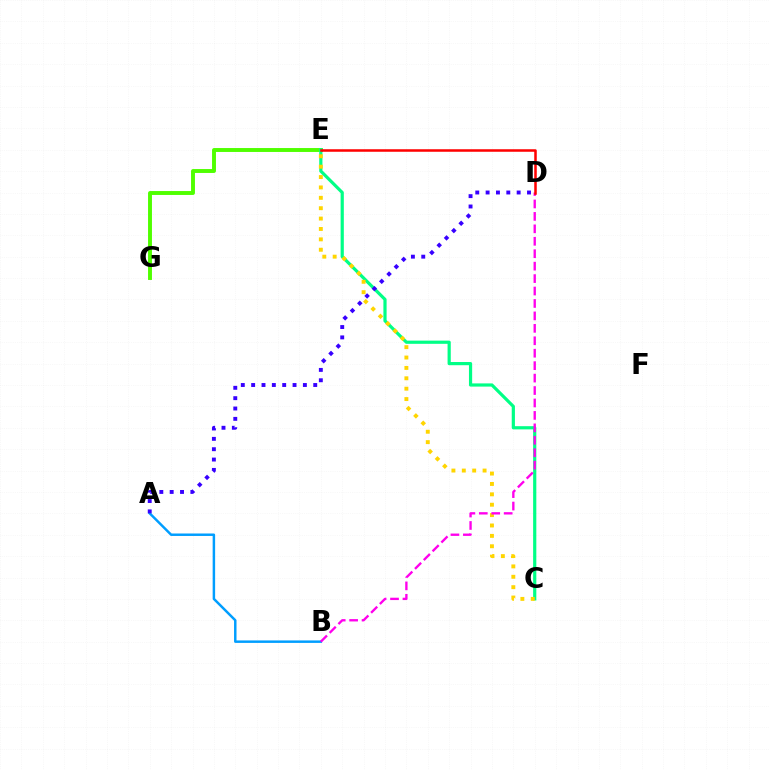{('A', 'B'): [{'color': '#009eff', 'line_style': 'solid', 'thickness': 1.78}], ('E', 'G'): [{'color': '#4fff00', 'line_style': 'solid', 'thickness': 2.82}], ('C', 'E'): [{'color': '#00ff86', 'line_style': 'solid', 'thickness': 2.3}, {'color': '#ffd500', 'line_style': 'dotted', 'thickness': 2.82}], ('B', 'D'): [{'color': '#ff00ed', 'line_style': 'dashed', 'thickness': 1.69}], ('D', 'E'): [{'color': '#ff0000', 'line_style': 'solid', 'thickness': 1.82}], ('A', 'D'): [{'color': '#3700ff', 'line_style': 'dotted', 'thickness': 2.81}]}